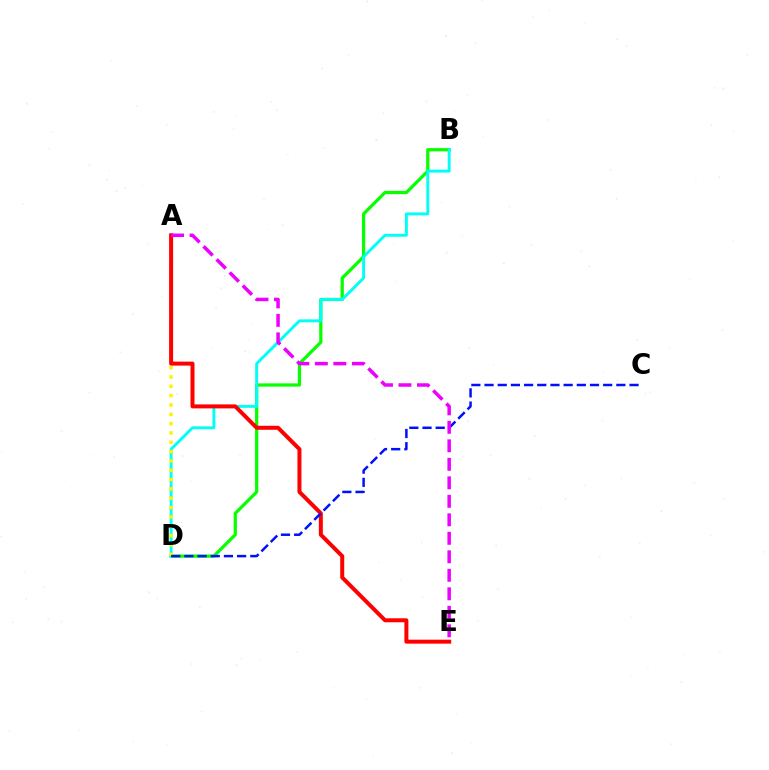{('B', 'D'): [{'color': '#08ff00', 'line_style': 'solid', 'thickness': 2.34}, {'color': '#00fff6', 'line_style': 'solid', 'thickness': 2.1}], ('A', 'D'): [{'color': '#fcf500', 'line_style': 'dotted', 'thickness': 2.53}], ('A', 'E'): [{'color': '#ff0000', 'line_style': 'solid', 'thickness': 2.87}, {'color': '#ee00ff', 'line_style': 'dashed', 'thickness': 2.51}], ('C', 'D'): [{'color': '#0010ff', 'line_style': 'dashed', 'thickness': 1.79}]}